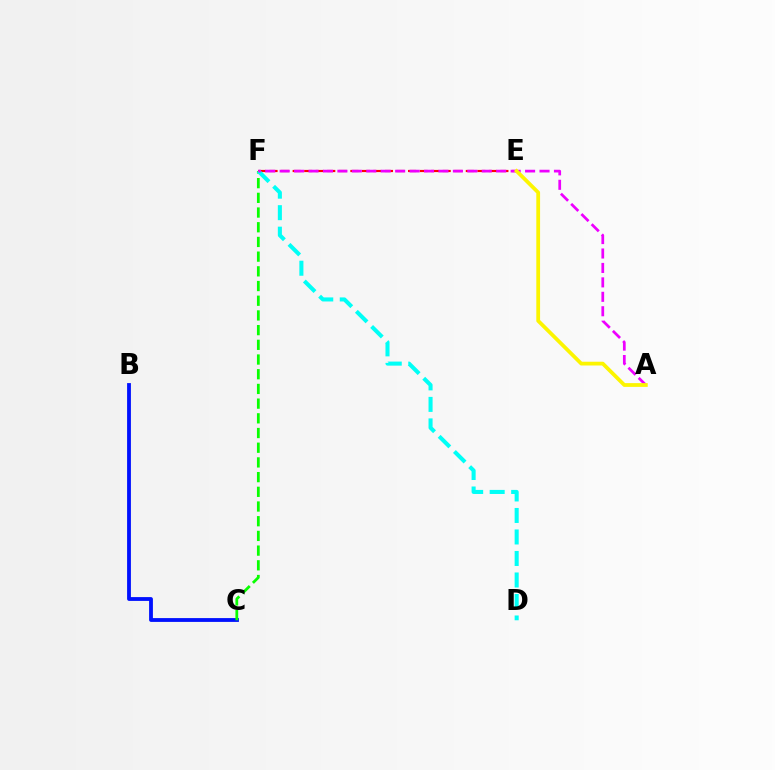{('E', 'F'): [{'color': '#ff0000', 'line_style': 'dashed', 'thickness': 1.57}], ('B', 'C'): [{'color': '#0010ff', 'line_style': 'solid', 'thickness': 2.74}], ('C', 'F'): [{'color': '#08ff00', 'line_style': 'dashed', 'thickness': 2.0}], ('D', 'F'): [{'color': '#00fff6', 'line_style': 'dashed', 'thickness': 2.92}], ('A', 'F'): [{'color': '#ee00ff', 'line_style': 'dashed', 'thickness': 1.96}], ('A', 'E'): [{'color': '#fcf500', 'line_style': 'solid', 'thickness': 2.71}]}